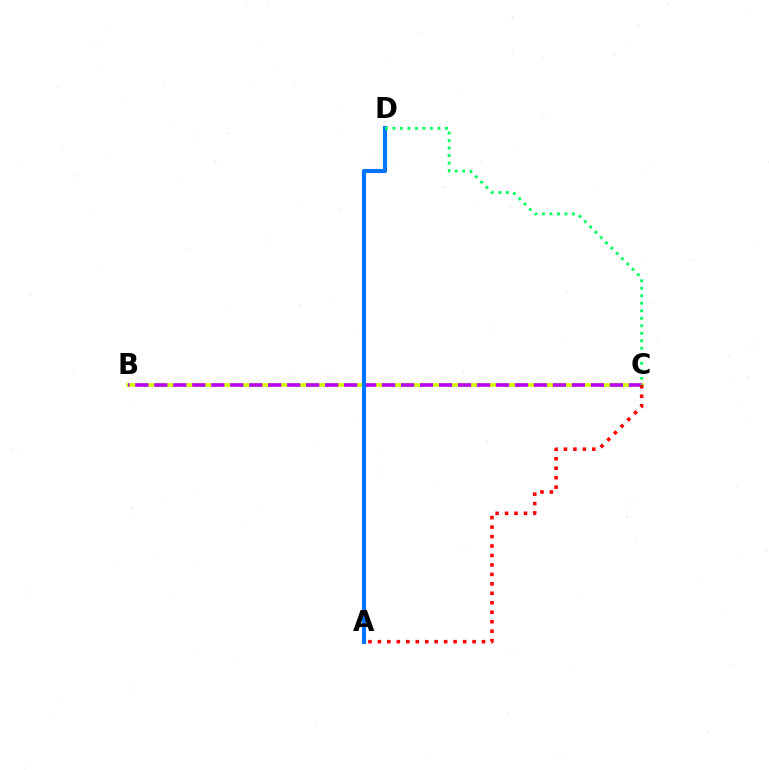{('B', 'C'): [{'color': '#d1ff00', 'line_style': 'solid', 'thickness': 2.63}, {'color': '#b900ff', 'line_style': 'dashed', 'thickness': 2.58}], ('A', 'D'): [{'color': '#0074ff', 'line_style': 'solid', 'thickness': 2.98}], ('C', 'D'): [{'color': '#00ff5c', 'line_style': 'dotted', 'thickness': 2.04}], ('A', 'C'): [{'color': '#ff0000', 'line_style': 'dotted', 'thickness': 2.57}]}